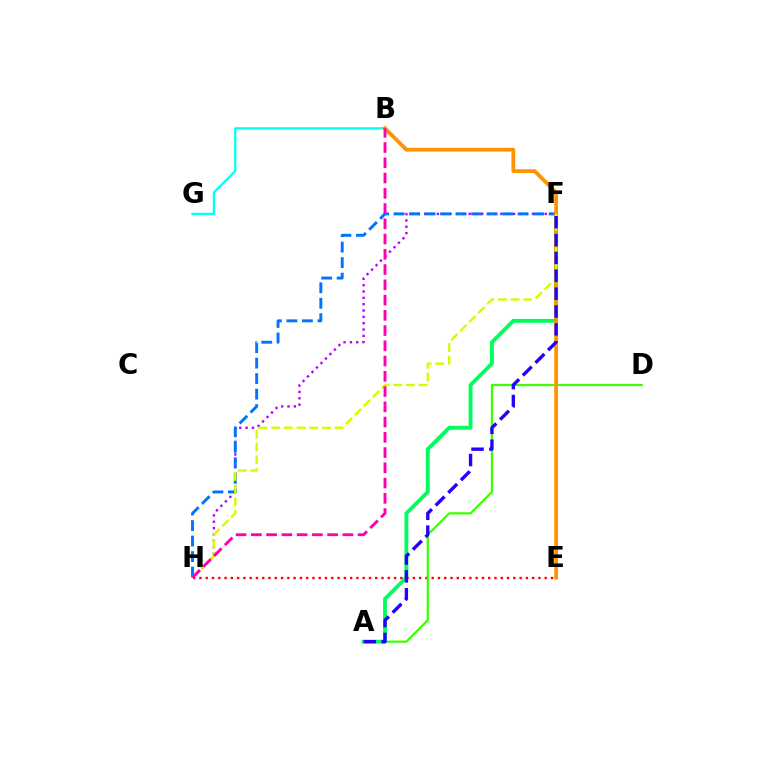{('E', 'H'): [{'color': '#ff0000', 'line_style': 'dotted', 'thickness': 1.71}], ('A', 'D'): [{'color': '#3dff00', 'line_style': 'solid', 'thickness': 1.6}], ('B', 'G'): [{'color': '#00fff6', 'line_style': 'solid', 'thickness': 1.64}], ('A', 'F'): [{'color': '#00ff5c', 'line_style': 'solid', 'thickness': 2.78}, {'color': '#2500ff', 'line_style': 'dashed', 'thickness': 2.43}], ('F', 'H'): [{'color': '#b900ff', 'line_style': 'dotted', 'thickness': 1.72}, {'color': '#0074ff', 'line_style': 'dashed', 'thickness': 2.11}, {'color': '#d1ff00', 'line_style': 'dashed', 'thickness': 1.73}], ('B', 'E'): [{'color': '#ff9400', 'line_style': 'solid', 'thickness': 2.74}], ('B', 'H'): [{'color': '#ff00ac', 'line_style': 'dashed', 'thickness': 2.07}]}